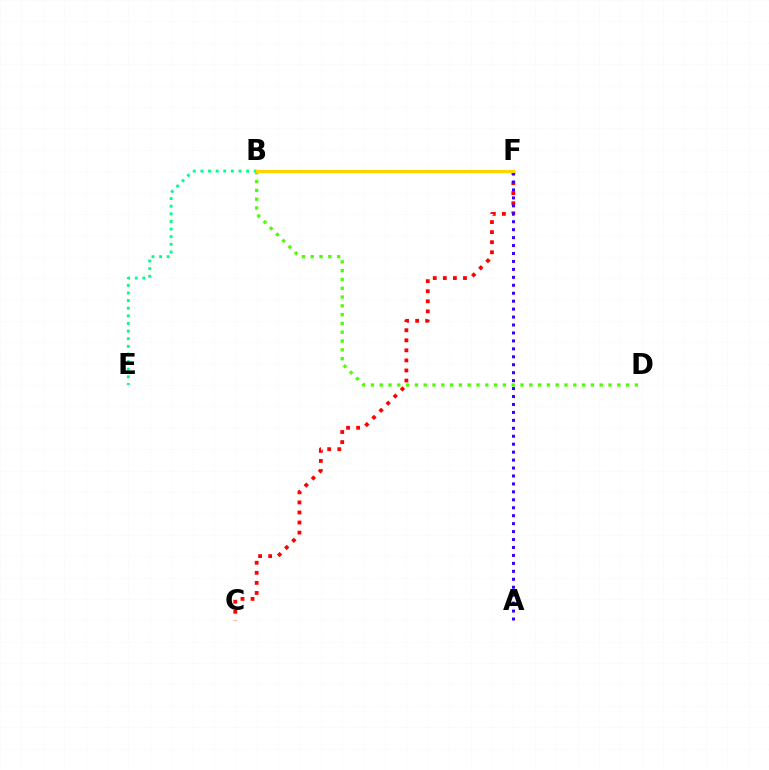{('B', 'F'): [{'color': '#ff00ed', 'line_style': 'solid', 'thickness': 1.99}, {'color': '#009eff', 'line_style': 'dashed', 'thickness': 2.05}, {'color': '#ffd500', 'line_style': 'solid', 'thickness': 2.25}], ('B', 'E'): [{'color': '#00ff86', 'line_style': 'dotted', 'thickness': 2.07}], ('B', 'D'): [{'color': '#4fff00', 'line_style': 'dotted', 'thickness': 2.39}], ('C', 'F'): [{'color': '#ff0000', 'line_style': 'dotted', 'thickness': 2.73}], ('A', 'F'): [{'color': '#3700ff', 'line_style': 'dotted', 'thickness': 2.16}]}